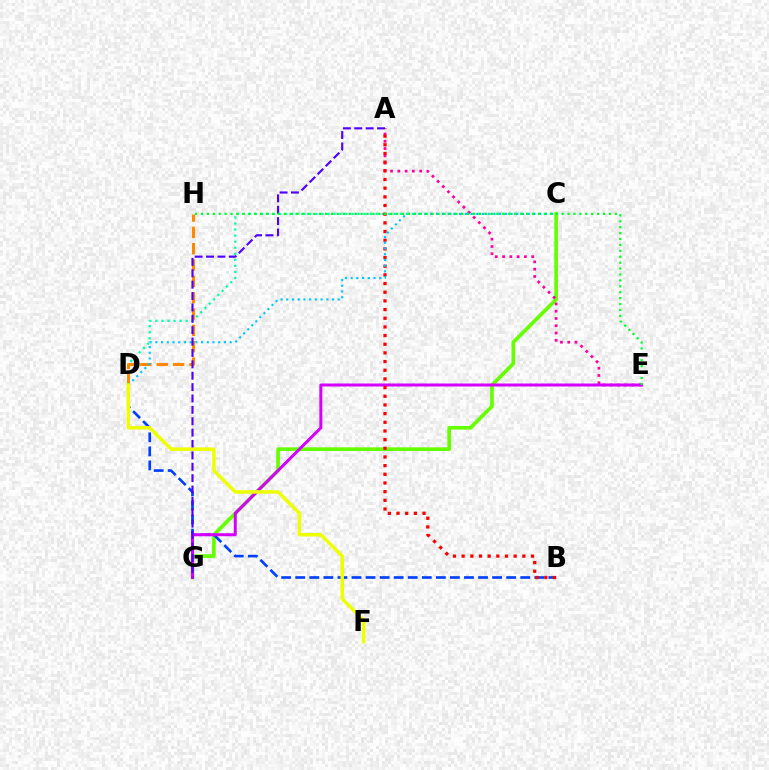{('C', 'G'): [{'color': '#66ff00', 'line_style': 'solid', 'thickness': 2.64}], ('B', 'D'): [{'color': '#003fff', 'line_style': 'dashed', 'thickness': 1.91}], ('C', 'D'): [{'color': '#00ffaf', 'line_style': 'dotted', 'thickness': 1.64}, {'color': '#00c7ff', 'line_style': 'dotted', 'thickness': 1.55}], ('A', 'E'): [{'color': '#ff00a0', 'line_style': 'dotted', 'thickness': 1.98}], ('D', 'H'): [{'color': '#ff8800', 'line_style': 'dashed', 'thickness': 2.22}], ('E', 'G'): [{'color': '#d600ff', 'line_style': 'solid', 'thickness': 2.16}], ('A', 'B'): [{'color': '#ff0000', 'line_style': 'dotted', 'thickness': 2.36}], ('A', 'G'): [{'color': '#4f00ff', 'line_style': 'dashed', 'thickness': 1.55}], ('E', 'H'): [{'color': '#00ff27', 'line_style': 'dotted', 'thickness': 1.61}], ('D', 'F'): [{'color': '#eeff00', 'line_style': 'solid', 'thickness': 2.51}]}